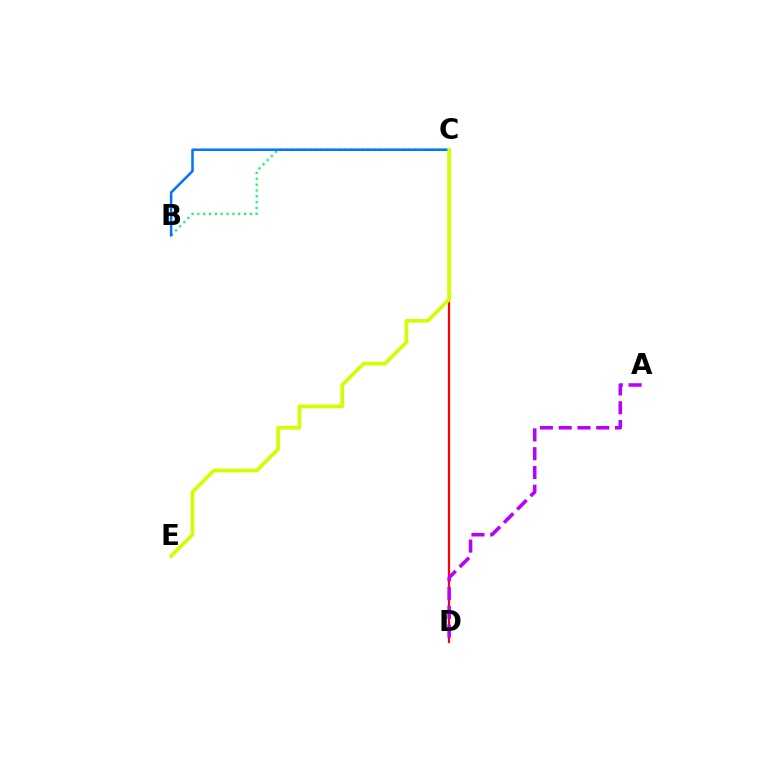{('C', 'D'): [{'color': '#ff0000', 'line_style': 'solid', 'thickness': 1.59}], ('B', 'C'): [{'color': '#00ff5c', 'line_style': 'dotted', 'thickness': 1.59}, {'color': '#0074ff', 'line_style': 'solid', 'thickness': 1.8}], ('A', 'D'): [{'color': '#b900ff', 'line_style': 'dashed', 'thickness': 2.55}], ('C', 'E'): [{'color': '#d1ff00', 'line_style': 'solid', 'thickness': 2.64}]}